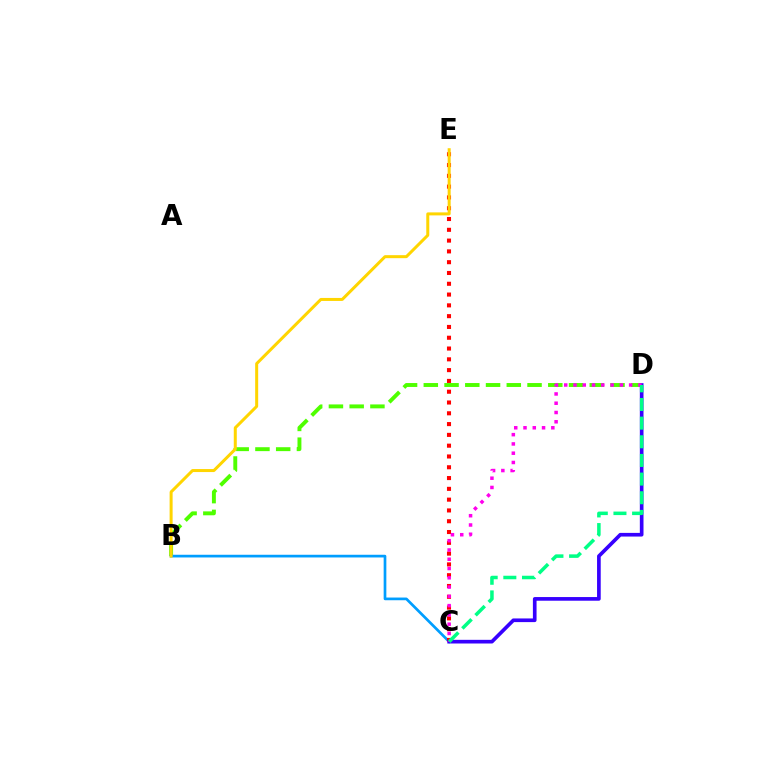{('B', 'D'): [{'color': '#4fff00', 'line_style': 'dashed', 'thickness': 2.82}], ('B', 'C'): [{'color': '#009eff', 'line_style': 'solid', 'thickness': 1.94}], ('C', 'E'): [{'color': '#ff0000', 'line_style': 'dotted', 'thickness': 2.93}], ('C', 'D'): [{'color': '#3700ff', 'line_style': 'solid', 'thickness': 2.64}, {'color': '#ff00ed', 'line_style': 'dotted', 'thickness': 2.52}, {'color': '#00ff86', 'line_style': 'dashed', 'thickness': 2.53}], ('B', 'E'): [{'color': '#ffd500', 'line_style': 'solid', 'thickness': 2.17}]}